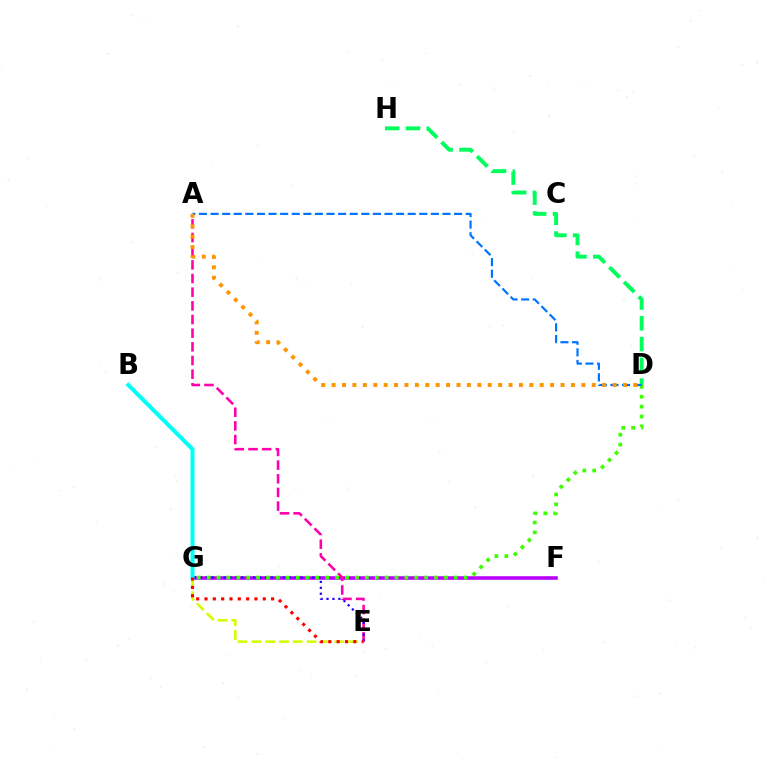{('F', 'G'): [{'color': '#b900ff', 'line_style': 'solid', 'thickness': 2.57}], ('A', 'E'): [{'color': '#ff00ac', 'line_style': 'dashed', 'thickness': 1.86}], ('E', 'G'): [{'color': '#2500ff', 'line_style': 'dotted', 'thickness': 1.61}, {'color': '#d1ff00', 'line_style': 'dashed', 'thickness': 1.88}, {'color': '#ff0000', 'line_style': 'dotted', 'thickness': 2.26}], ('D', 'H'): [{'color': '#00ff5c', 'line_style': 'dashed', 'thickness': 2.82}], ('D', 'G'): [{'color': '#3dff00', 'line_style': 'dotted', 'thickness': 2.69}], ('A', 'D'): [{'color': '#0074ff', 'line_style': 'dashed', 'thickness': 1.58}, {'color': '#ff9400', 'line_style': 'dotted', 'thickness': 2.83}], ('B', 'G'): [{'color': '#00fff6', 'line_style': 'solid', 'thickness': 2.9}]}